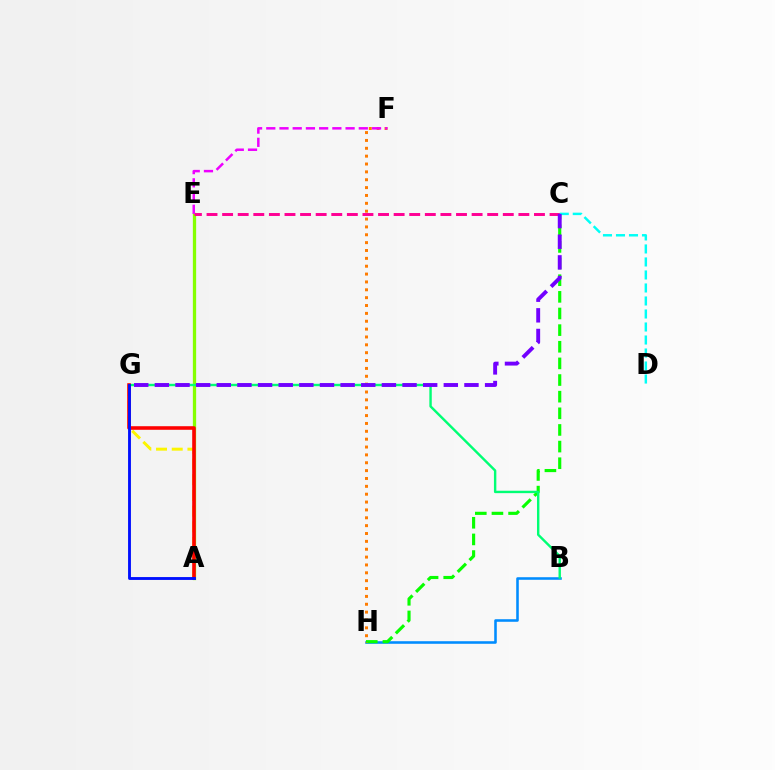{('A', 'G'): [{'color': '#fcf500', 'line_style': 'dashed', 'thickness': 2.13}, {'color': '#ff0000', 'line_style': 'solid', 'thickness': 2.58}, {'color': '#0010ff', 'line_style': 'solid', 'thickness': 2.06}], ('B', 'H'): [{'color': '#008cff', 'line_style': 'solid', 'thickness': 1.85}], ('C', 'H'): [{'color': '#08ff00', 'line_style': 'dashed', 'thickness': 2.26}], ('A', 'E'): [{'color': '#84ff00', 'line_style': 'solid', 'thickness': 2.36}], ('B', 'G'): [{'color': '#00ff74', 'line_style': 'solid', 'thickness': 1.74}], ('F', 'H'): [{'color': '#ff7c00', 'line_style': 'dotted', 'thickness': 2.14}], ('C', 'E'): [{'color': '#ff0094', 'line_style': 'dashed', 'thickness': 2.12}], ('C', 'D'): [{'color': '#00fff6', 'line_style': 'dashed', 'thickness': 1.77}], ('E', 'F'): [{'color': '#ee00ff', 'line_style': 'dashed', 'thickness': 1.8}], ('C', 'G'): [{'color': '#7200ff', 'line_style': 'dashed', 'thickness': 2.8}]}